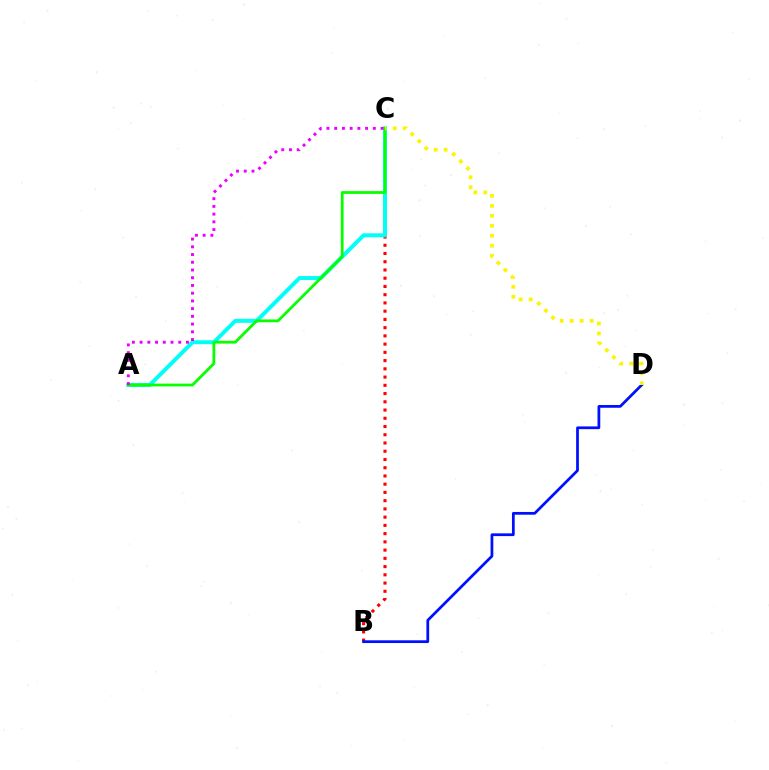{('B', 'C'): [{'color': '#ff0000', 'line_style': 'dotted', 'thickness': 2.24}], ('B', 'D'): [{'color': '#0010ff', 'line_style': 'solid', 'thickness': 1.98}], ('A', 'C'): [{'color': '#00fff6', 'line_style': 'solid', 'thickness': 2.86}, {'color': '#08ff00', 'line_style': 'solid', 'thickness': 2.01}, {'color': '#ee00ff', 'line_style': 'dotted', 'thickness': 2.1}], ('C', 'D'): [{'color': '#fcf500', 'line_style': 'dotted', 'thickness': 2.71}]}